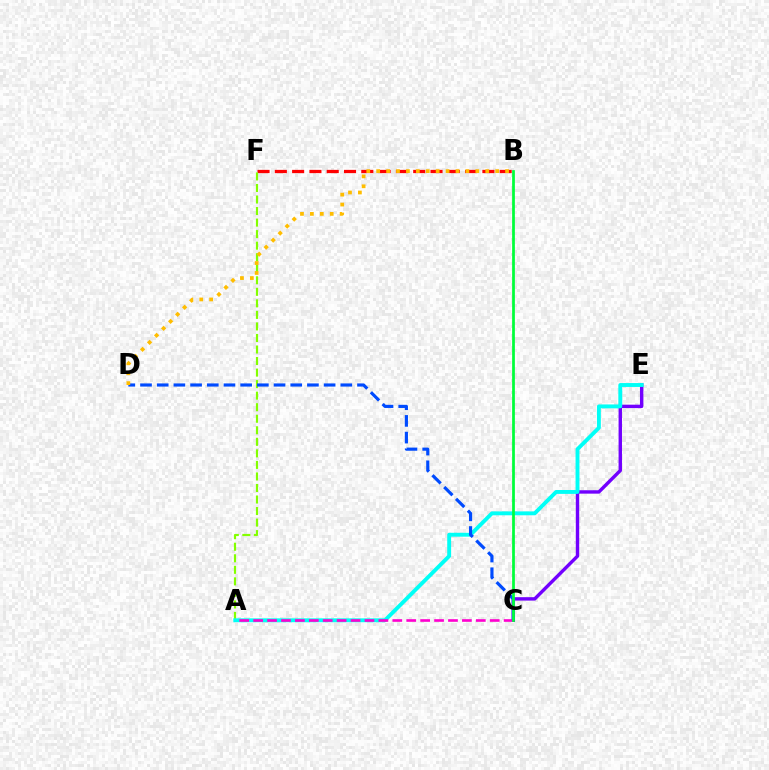{('C', 'E'): [{'color': '#7200ff', 'line_style': 'solid', 'thickness': 2.45}], ('B', 'F'): [{'color': '#ff0000', 'line_style': 'dashed', 'thickness': 2.35}], ('A', 'F'): [{'color': '#84ff00', 'line_style': 'dashed', 'thickness': 1.57}], ('A', 'E'): [{'color': '#00fff6', 'line_style': 'solid', 'thickness': 2.8}], ('A', 'C'): [{'color': '#ff00cf', 'line_style': 'dashed', 'thickness': 1.89}], ('C', 'D'): [{'color': '#004bff', 'line_style': 'dashed', 'thickness': 2.27}], ('B', 'D'): [{'color': '#ffbd00', 'line_style': 'dotted', 'thickness': 2.69}], ('B', 'C'): [{'color': '#00ff39', 'line_style': 'solid', 'thickness': 1.98}]}